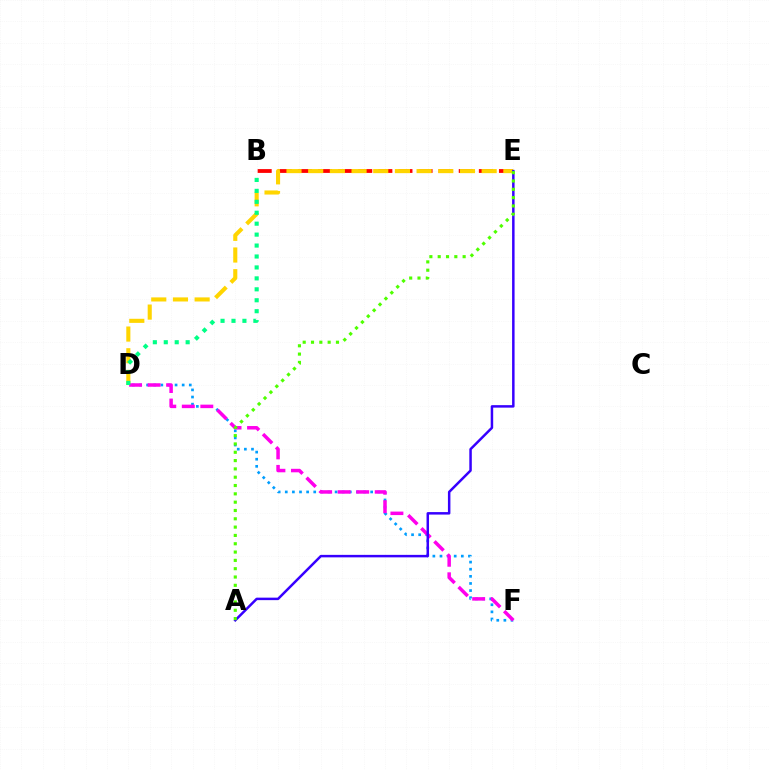{('D', 'F'): [{'color': '#009eff', 'line_style': 'dotted', 'thickness': 1.93}, {'color': '#ff00ed', 'line_style': 'dashed', 'thickness': 2.52}], ('B', 'E'): [{'color': '#ff0000', 'line_style': 'dashed', 'thickness': 2.73}], ('D', 'E'): [{'color': '#ffd500', 'line_style': 'dashed', 'thickness': 2.95}], ('A', 'E'): [{'color': '#3700ff', 'line_style': 'solid', 'thickness': 1.79}, {'color': '#4fff00', 'line_style': 'dotted', 'thickness': 2.26}], ('B', 'D'): [{'color': '#00ff86', 'line_style': 'dotted', 'thickness': 2.97}]}